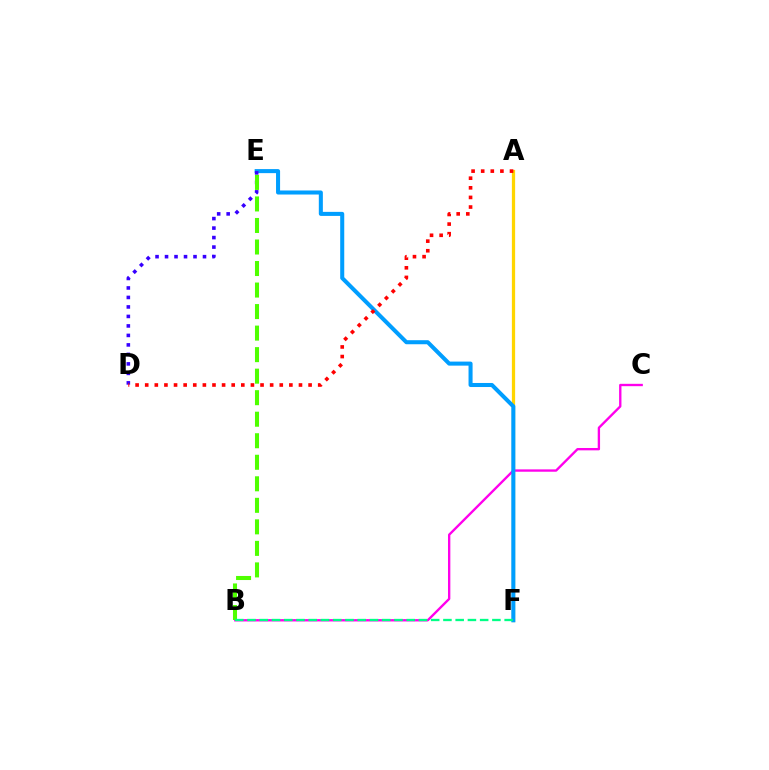{('A', 'F'): [{'color': '#ffd500', 'line_style': 'solid', 'thickness': 2.34}], ('B', 'C'): [{'color': '#ff00ed', 'line_style': 'solid', 'thickness': 1.69}], ('E', 'F'): [{'color': '#009eff', 'line_style': 'solid', 'thickness': 2.91}], ('D', 'E'): [{'color': '#3700ff', 'line_style': 'dotted', 'thickness': 2.58}], ('A', 'D'): [{'color': '#ff0000', 'line_style': 'dotted', 'thickness': 2.61}], ('B', 'E'): [{'color': '#4fff00', 'line_style': 'dashed', 'thickness': 2.92}], ('B', 'F'): [{'color': '#00ff86', 'line_style': 'dashed', 'thickness': 1.66}]}